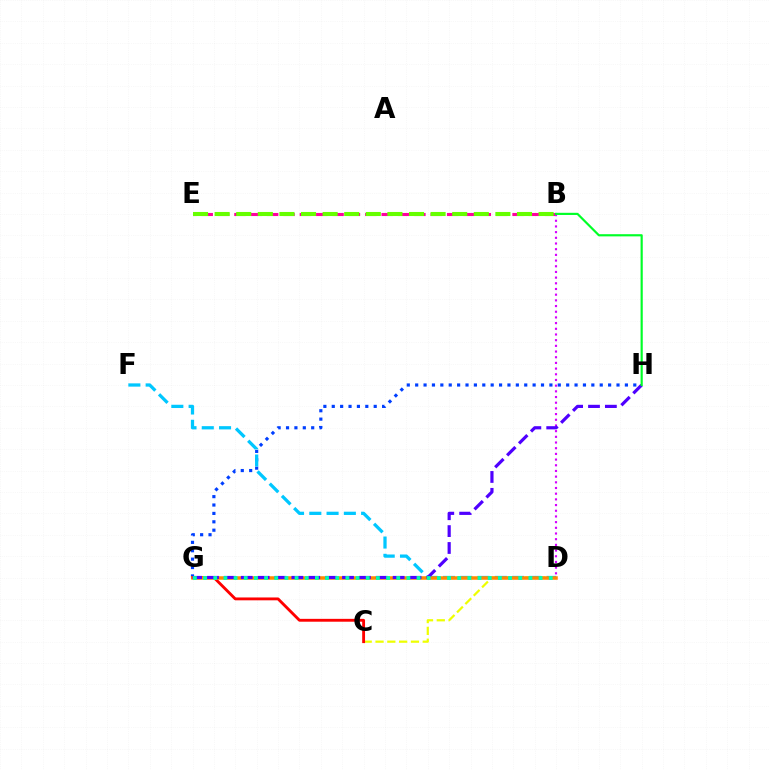{('B', 'E'): [{'color': '#ff00a0', 'line_style': 'dashed', 'thickness': 2.22}, {'color': '#66ff00', 'line_style': 'dashed', 'thickness': 2.93}], ('C', 'D'): [{'color': '#eeff00', 'line_style': 'dashed', 'thickness': 1.6}], ('B', 'D'): [{'color': '#d600ff', 'line_style': 'dotted', 'thickness': 1.54}], ('G', 'H'): [{'color': '#003fff', 'line_style': 'dotted', 'thickness': 2.28}, {'color': '#4f00ff', 'line_style': 'dashed', 'thickness': 2.29}], ('C', 'G'): [{'color': '#ff0000', 'line_style': 'solid', 'thickness': 2.06}], ('D', 'F'): [{'color': '#00c7ff', 'line_style': 'dashed', 'thickness': 2.35}], ('D', 'G'): [{'color': '#ff8800', 'line_style': 'solid', 'thickness': 2.53}, {'color': '#00ffaf', 'line_style': 'dotted', 'thickness': 2.76}], ('B', 'H'): [{'color': '#00ff27', 'line_style': 'solid', 'thickness': 1.56}]}